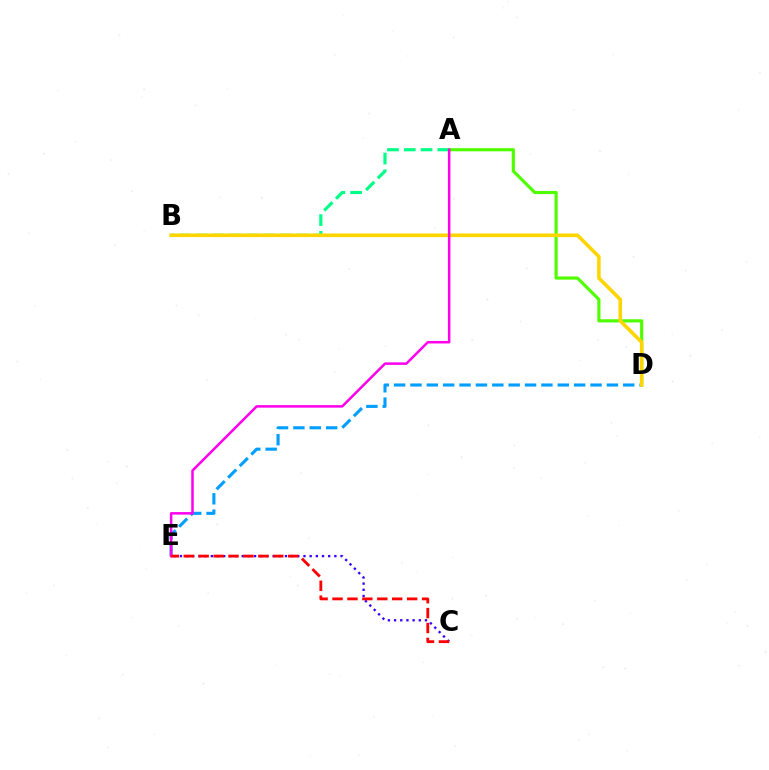{('A', 'D'): [{'color': '#4fff00', 'line_style': 'solid', 'thickness': 2.27}], ('A', 'B'): [{'color': '#00ff86', 'line_style': 'dashed', 'thickness': 2.28}], ('D', 'E'): [{'color': '#009eff', 'line_style': 'dashed', 'thickness': 2.22}], ('C', 'E'): [{'color': '#3700ff', 'line_style': 'dotted', 'thickness': 1.68}, {'color': '#ff0000', 'line_style': 'dashed', 'thickness': 2.03}], ('B', 'D'): [{'color': '#ffd500', 'line_style': 'solid', 'thickness': 2.58}], ('A', 'E'): [{'color': '#ff00ed', 'line_style': 'solid', 'thickness': 1.81}]}